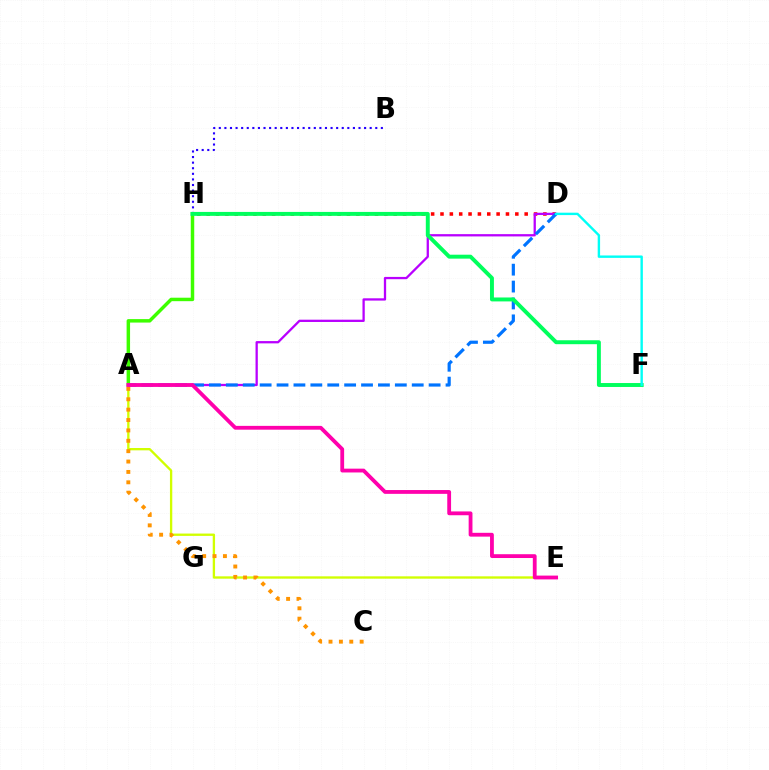{('D', 'H'): [{'color': '#ff0000', 'line_style': 'dotted', 'thickness': 2.54}], ('A', 'H'): [{'color': '#3dff00', 'line_style': 'solid', 'thickness': 2.5}], ('A', 'E'): [{'color': '#d1ff00', 'line_style': 'solid', 'thickness': 1.68}, {'color': '#ff00ac', 'line_style': 'solid', 'thickness': 2.74}], ('B', 'H'): [{'color': '#2500ff', 'line_style': 'dotted', 'thickness': 1.52}], ('A', 'C'): [{'color': '#ff9400', 'line_style': 'dotted', 'thickness': 2.82}], ('A', 'D'): [{'color': '#b900ff', 'line_style': 'solid', 'thickness': 1.65}, {'color': '#0074ff', 'line_style': 'dashed', 'thickness': 2.3}], ('F', 'H'): [{'color': '#00ff5c', 'line_style': 'solid', 'thickness': 2.83}], ('D', 'F'): [{'color': '#00fff6', 'line_style': 'solid', 'thickness': 1.73}]}